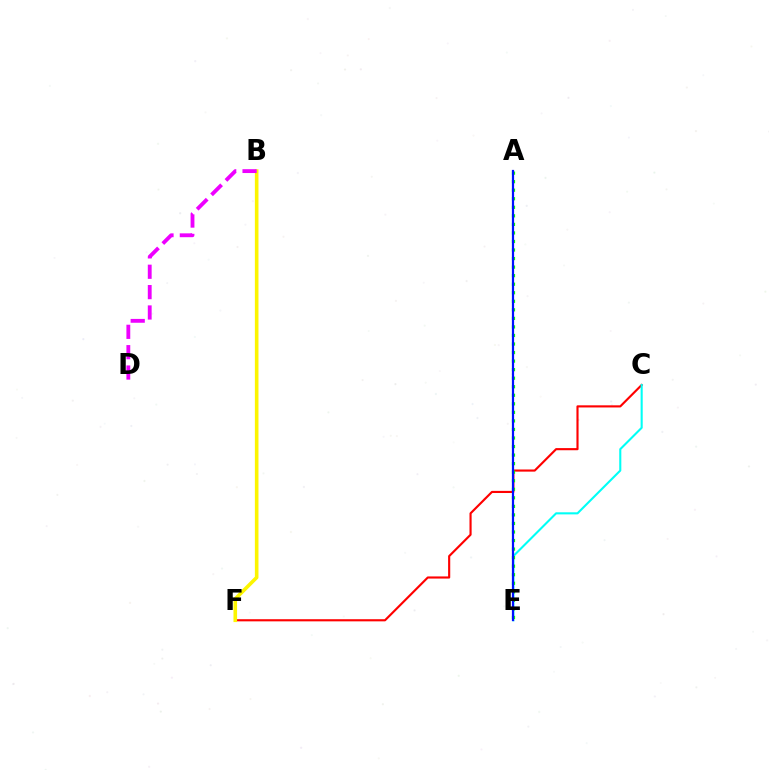{('C', 'F'): [{'color': '#ff0000', 'line_style': 'solid', 'thickness': 1.54}], ('B', 'F'): [{'color': '#fcf500', 'line_style': 'solid', 'thickness': 2.59}], ('C', 'E'): [{'color': '#00fff6', 'line_style': 'solid', 'thickness': 1.51}], ('B', 'D'): [{'color': '#ee00ff', 'line_style': 'dashed', 'thickness': 2.77}], ('A', 'E'): [{'color': '#08ff00', 'line_style': 'dotted', 'thickness': 2.32}, {'color': '#0010ff', 'line_style': 'solid', 'thickness': 1.6}]}